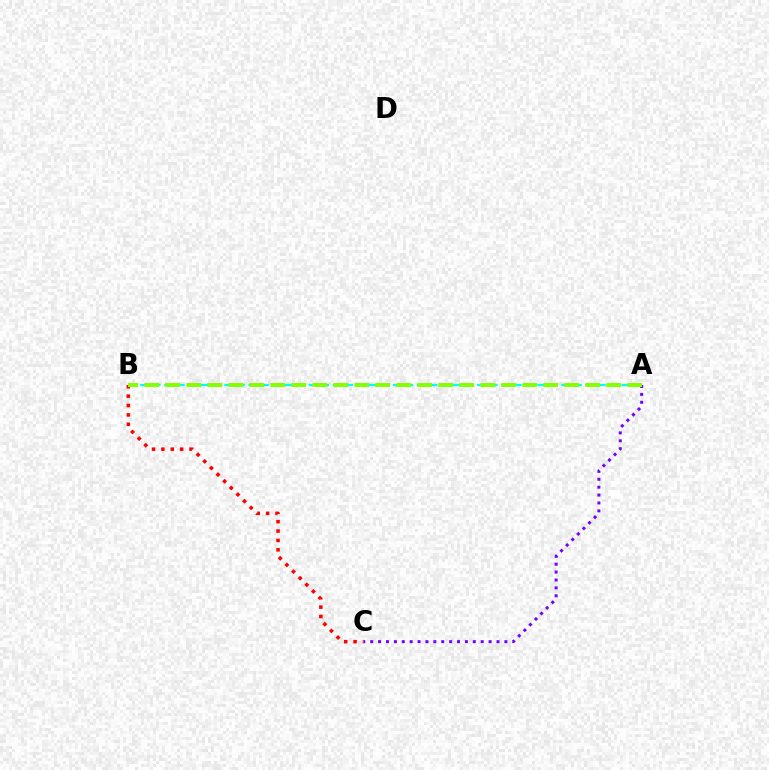{('B', 'C'): [{'color': '#ff0000', 'line_style': 'dotted', 'thickness': 2.55}], ('A', 'B'): [{'color': '#00fff6', 'line_style': 'dashed', 'thickness': 1.64}, {'color': '#84ff00', 'line_style': 'dashed', 'thickness': 2.85}], ('A', 'C'): [{'color': '#7200ff', 'line_style': 'dotted', 'thickness': 2.14}]}